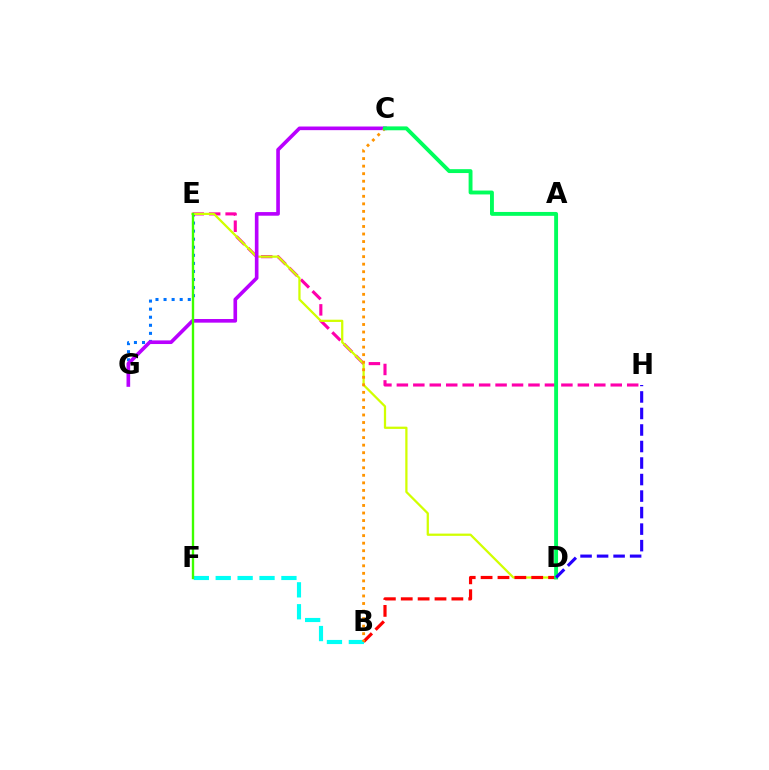{('E', 'G'): [{'color': '#0074ff', 'line_style': 'dotted', 'thickness': 2.19}], ('E', 'H'): [{'color': '#ff00ac', 'line_style': 'dashed', 'thickness': 2.24}], ('D', 'E'): [{'color': '#d1ff00', 'line_style': 'solid', 'thickness': 1.62}], ('C', 'G'): [{'color': '#b900ff', 'line_style': 'solid', 'thickness': 2.62}], ('B', 'F'): [{'color': '#00fff6', 'line_style': 'dashed', 'thickness': 2.98}], ('B', 'D'): [{'color': '#ff0000', 'line_style': 'dashed', 'thickness': 2.29}], ('B', 'C'): [{'color': '#ff9400', 'line_style': 'dotted', 'thickness': 2.05}], ('C', 'D'): [{'color': '#00ff5c', 'line_style': 'solid', 'thickness': 2.8}], ('E', 'F'): [{'color': '#3dff00', 'line_style': 'solid', 'thickness': 1.7}], ('D', 'H'): [{'color': '#2500ff', 'line_style': 'dashed', 'thickness': 2.24}]}